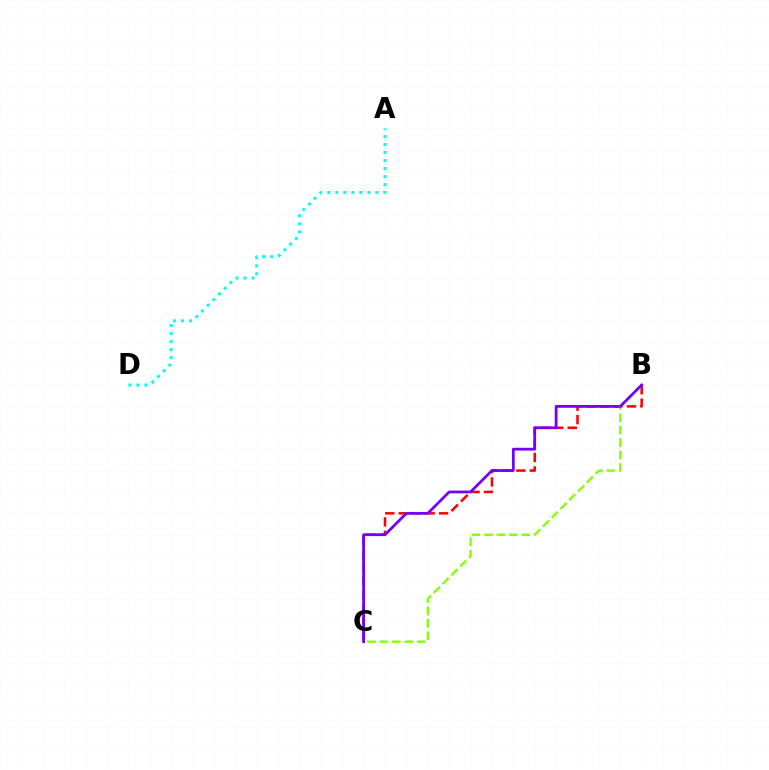{('A', 'D'): [{'color': '#00fff6', 'line_style': 'dotted', 'thickness': 2.18}], ('B', 'C'): [{'color': '#ff0000', 'line_style': 'dashed', 'thickness': 1.83}, {'color': '#84ff00', 'line_style': 'dashed', 'thickness': 1.69}, {'color': '#7200ff', 'line_style': 'solid', 'thickness': 1.99}]}